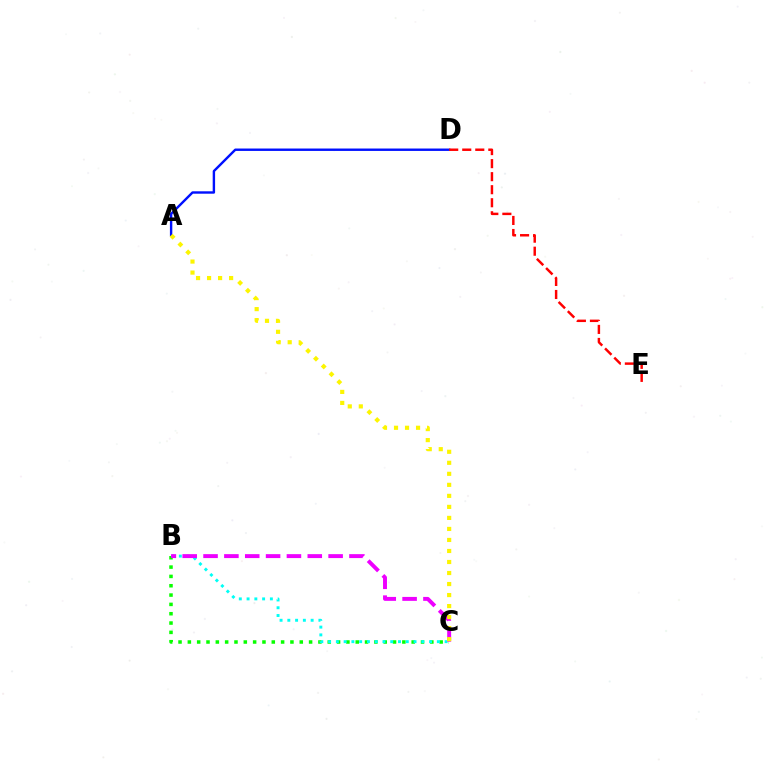{('B', 'C'): [{'color': '#08ff00', 'line_style': 'dotted', 'thickness': 2.53}, {'color': '#00fff6', 'line_style': 'dotted', 'thickness': 2.11}, {'color': '#ee00ff', 'line_style': 'dashed', 'thickness': 2.83}], ('A', 'D'): [{'color': '#0010ff', 'line_style': 'solid', 'thickness': 1.73}], ('A', 'C'): [{'color': '#fcf500', 'line_style': 'dotted', 'thickness': 2.99}], ('D', 'E'): [{'color': '#ff0000', 'line_style': 'dashed', 'thickness': 1.77}]}